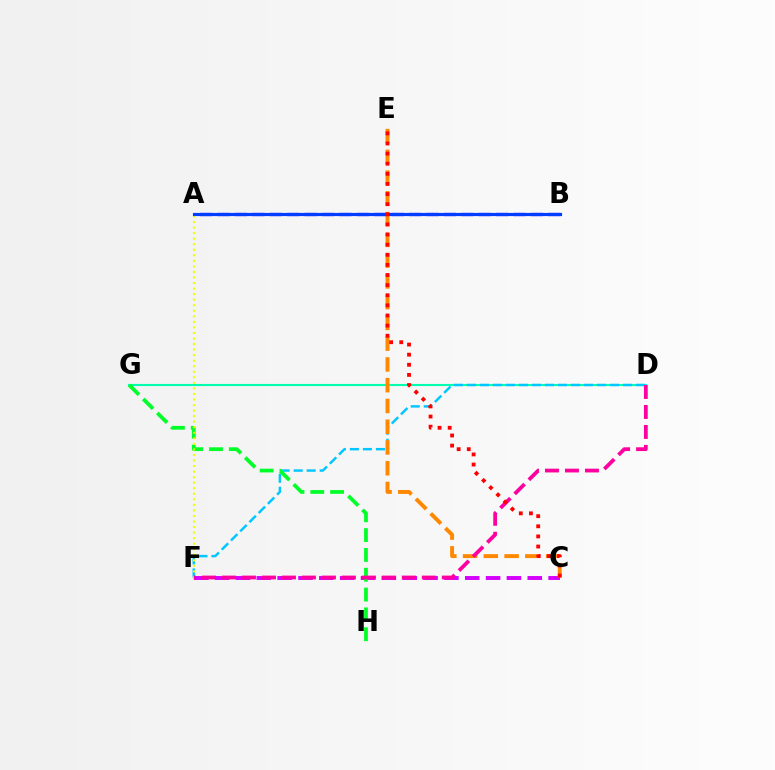{('A', 'B'): [{'color': '#4f00ff', 'line_style': 'dashed', 'thickness': 2.37}, {'color': '#66ff00', 'line_style': 'dotted', 'thickness': 1.98}, {'color': '#003fff', 'line_style': 'solid', 'thickness': 2.28}], ('C', 'F'): [{'color': '#d600ff', 'line_style': 'dashed', 'thickness': 2.83}], ('D', 'G'): [{'color': '#00ffaf', 'line_style': 'solid', 'thickness': 1.52}], ('D', 'F'): [{'color': '#00c7ff', 'line_style': 'dashed', 'thickness': 1.77}, {'color': '#ff00a0', 'line_style': 'dashed', 'thickness': 2.71}], ('G', 'H'): [{'color': '#00ff27', 'line_style': 'dashed', 'thickness': 2.69}], ('A', 'F'): [{'color': '#eeff00', 'line_style': 'dotted', 'thickness': 1.51}], ('C', 'E'): [{'color': '#ff8800', 'line_style': 'dashed', 'thickness': 2.82}, {'color': '#ff0000', 'line_style': 'dotted', 'thickness': 2.75}]}